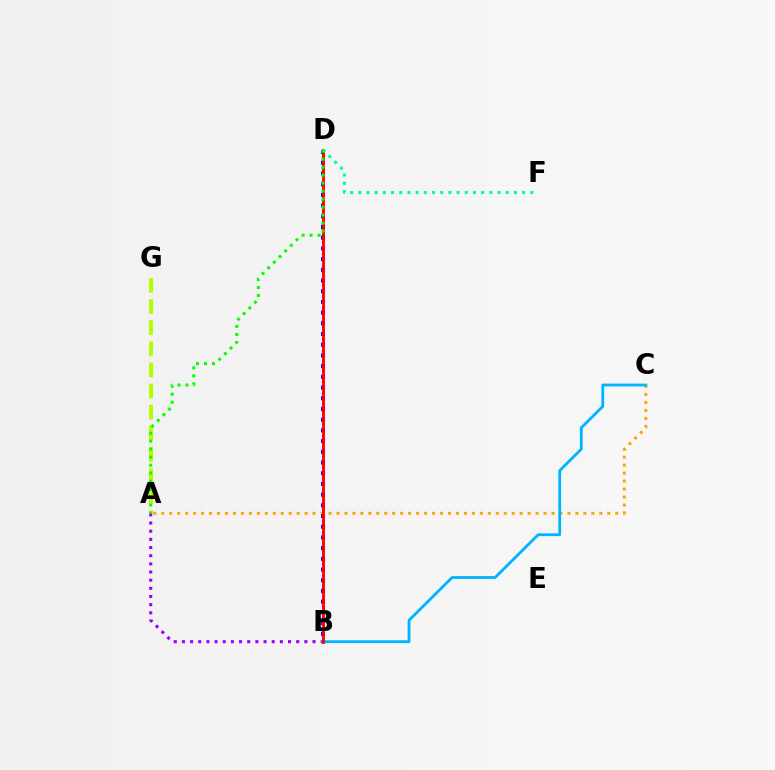{('A', 'C'): [{'color': '#ffa500', 'line_style': 'dotted', 'thickness': 2.16}], ('B', 'D'): [{'color': '#0010ff', 'line_style': 'dotted', 'thickness': 2.91}, {'color': '#ff00bd', 'line_style': 'dotted', 'thickness': 1.65}, {'color': '#ff0000', 'line_style': 'solid', 'thickness': 2.05}], ('A', 'B'): [{'color': '#9b00ff', 'line_style': 'dotted', 'thickness': 2.22}], ('B', 'C'): [{'color': '#00b5ff', 'line_style': 'solid', 'thickness': 2.03}], ('D', 'F'): [{'color': '#00ff9d', 'line_style': 'dotted', 'thickness': 2.23}], ('A', 'G'): [{'color': '#b3ff00', 'line_style': 'dashed', 'thickness': 2.87}], ('A', 'D'): [{'color': '#08ff00', 'line_style': 'dotted', 'thickness': 2.17}]}